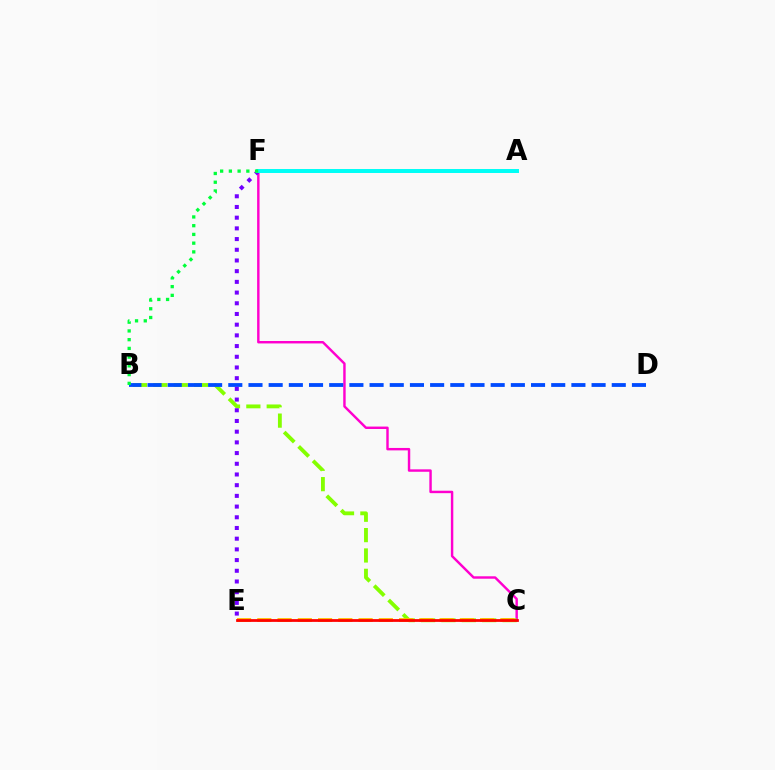{('C', 'F'): [{'color': '#ff00cf', 'line_style': 'solid', 'thickness': 1.75}], ('B', 'C'): [{'color': '#84ff00', 'line_style': 'dashed', 'thickness': 2.77}], ('C', 'E'): [{'color': '#ffbd00', 'line_style': 'dashed', 'thickness': 2.75}, {'color': '#ff0000', 'line_style': 'solid', 'thickness': 1.99}], ('B', 'D'): [{'color': '#004bff', 'line_style': 'dashed', 'thickness': 2.74}], ('E', 'F'): [{'color': '#7200ff', 'line_style': 'dotted', 'thickness': 2.91}], ('A', 'F'): [{'color': '#00fff6', 'line_style': 'solid', 'thickness': 2.86}], ('B', 'F'): [{'color': '#00ff39', 'line_style': 'dotted', 'thickness': 2.37}]}